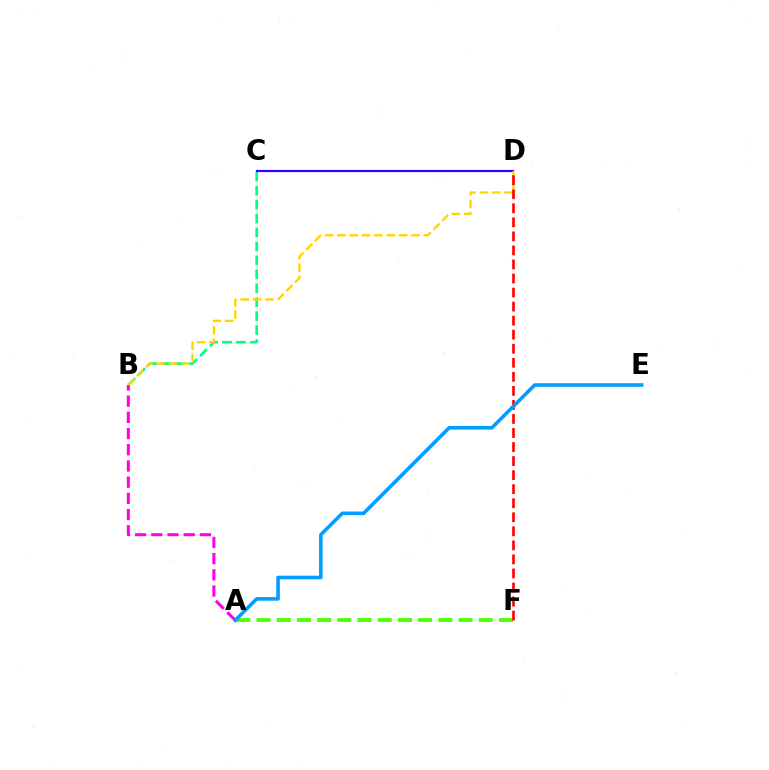{('B', 'C'): [{'color': '#00ff86', 'line_style': 'dashed', 'thickness': 1.89}], ('A', 'B'): [{'color': '#ff00ed', 'line_style': 'dashed', 'thickness': 2.2}], ('A', 'F'): [{'color': '#4fff00', 'line_style': 'dashed', 'thickness': 2.74}], ('C', 'D'): [{'color': '#3700ff', 'line_style': 'solid', 'thickness': 1.58}], ('B', 'D'): [{'color': '#ffd500', 'line_style': 'dashed', 'thickness': 1.68}], ('D', 'F'): [{'color': '#ff0000', 'line_style': 'dashed', 'thickness': 1.91}], ('A', 'E'): [{'color': '#009eff', 'line_style': 'solid', 'thickness': 2.59}]}